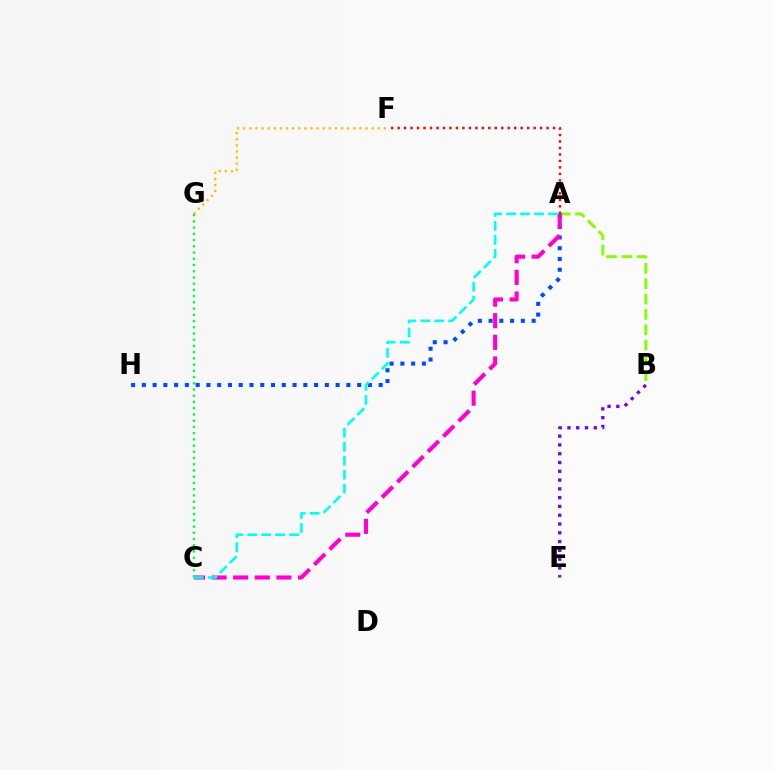{('A', 'B'): [{'color': '#84ff00', 'line_style': 'dashed', 'thickness': 2.08}], ('A', 'H'): [{'color': '#004bff', 'line_style': 'dotted', 'thickness': 2.93}], ('A', 'C'): [{'color': '#ff00cf', 'line_style': 'dashed', 'thickness': 2.94}, {'color': '#00fff6', 'line_style': 'dashed', 'thickness': 1.9}], ('C', 'G'): [{'color': '#00ff39', 'line_style': 'dotted', 'thickness': 1.69}], ('B', 'E'): [{'color': '#7200ff', 'line_style': 'dotted', 'thickness': 2.39}], ('A', 'F'): [{'color': '#ff0000', 'line_style': 'dotted', 'thickness': 1.76}], ('F', 'G'): [{'color': '#ffbd00', 'line_style': 'dotted', 'thickness': 1.66}]}